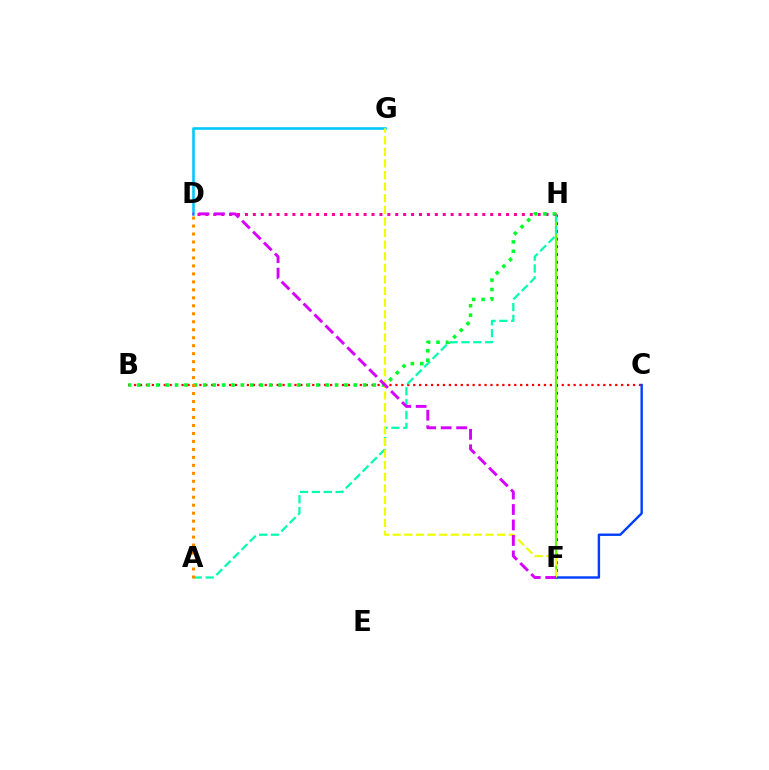{('B', 'C'): [{'color': '#ff0000', 'line_style': 'dotted', 'thickness': 1.61}], ('F', 'H'): [{'color': '#4f00ff', 'line_style': 'dotted', 'thickness': 2.09}, {'color': '#66ff00', 'line_style': 'solid', 'thickness': 1.61}], ('A', 'H'): [{'color': '#00ffaf', 'line_style': 'dashed', 'thickness': 1.61}], ('D', 'G'): [{'color': '#00c7ff', 'line_style': 'solid', 'thickness': 1.85}], ('D', 'H'): [{'color': '#ff00a0', 'line_style': 'dotted', 'thickness': 2.15}], ('C', 'F'): [{'color': '#003fff', 'line_style': 'solid', 'thickness': 1.74}], ('B', 'H'): [{'color': '#00ff27', 'line_style': 'dotted', 'thickness': 2.56}], ('A', 'D'): [{'color': '#ff8800', 'line_style': 'dotted', 'thickness': 2.17}], ('F', 'G'): [{'color': '#eeff00', 'line_style': 'dashed', 'thickness': 1.58}], ('D', 'F'): [{'color': '#d600ff', 'line_style': 'dashed', 'thickness': 2.1}]}